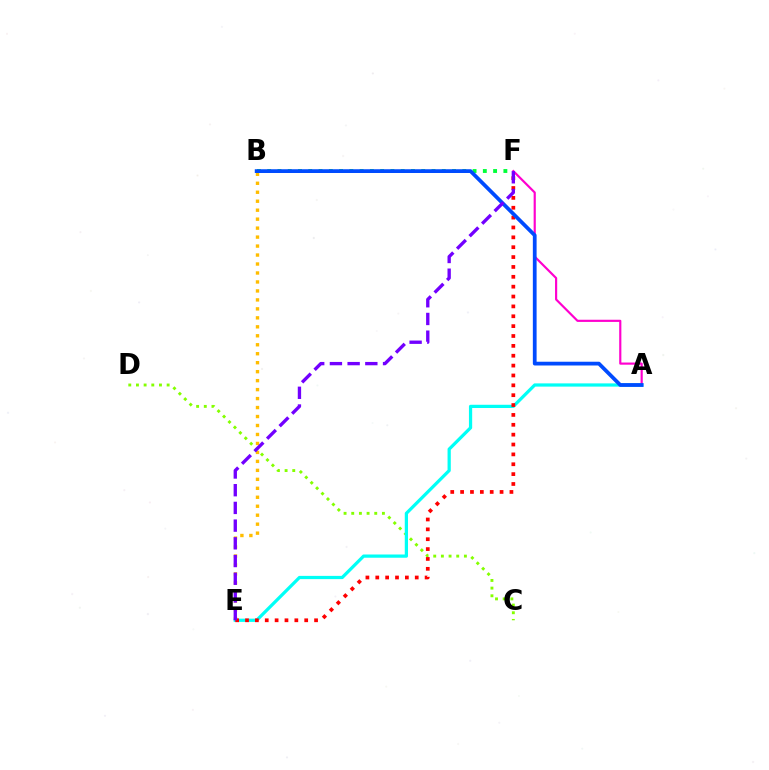{('C', 'D'): [{'color': '#84ff00', 'line_style': 'dotted', 'thickness': 2.08}], ('B', 'E'): [{'color': '#ffbd00', 'line_style': 'dotted', 'thickness': 2.44}], ('A', 'E'): [{'color': '#00fff6', 'line_style': 'solid', 'thickness': 2.33}], ('E', 'F'): [{'color': '#ff0000', 'line_style': 'dotted', 'thickness': 2.68}, {'color': '#7200ff', 'line_style': 'dashed', 'thickness': 2.41}], ('A', 'F'): [{'color': '#ff00cf', 'line_style': 'solid', 'thickness': 1.56}], ('B', 'F'): [{'color': '#00ff39', 'line_style': 'dotted', 'thickness': 2.79}], ('A', 'B'): [{'color': '#004bff', 'line_style': 'solid', 'thickness': 2.71}]}